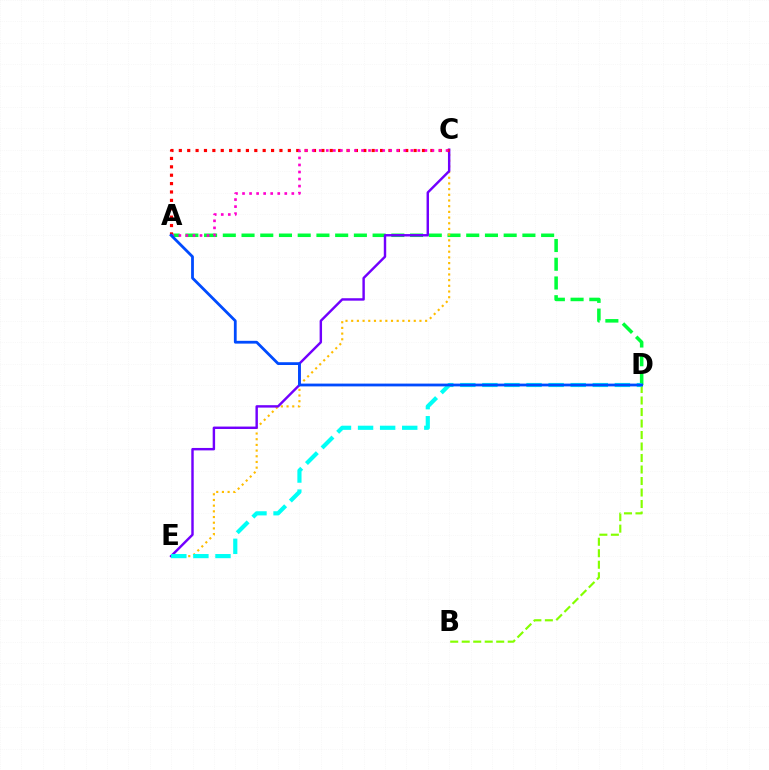{('A', 'D'): [{'color': '#00ff39', 'line_style': 'dashed', 'thickness': 2.54}, {'color': '#004bff', 'line_style': 'solid', 'thickness': 2.01}], ('C', 'E'): [{'color': '#ffbd00', 'line_style': 'dotted', 'thickness': 1.55}, {'color': '#7200ff', 'line_style': 'solid', 'thickness': 1.75}], ('B', 'D'): [{'color': '#84ff00', 'line_style': 'dashed', 'thickness': 1.56}], ('A', 'C'): [{'color': '#ff0000', 'line_style': 'dotted', 'thickness': 2.28}, {'color': '#ff00cf', 'line_style': 'dotted', 'thickness': 1.91}], ('D', 'E'): [{'color': '#00fff6', 'line_style': 'dashed', 'thickness': 3.0}]}